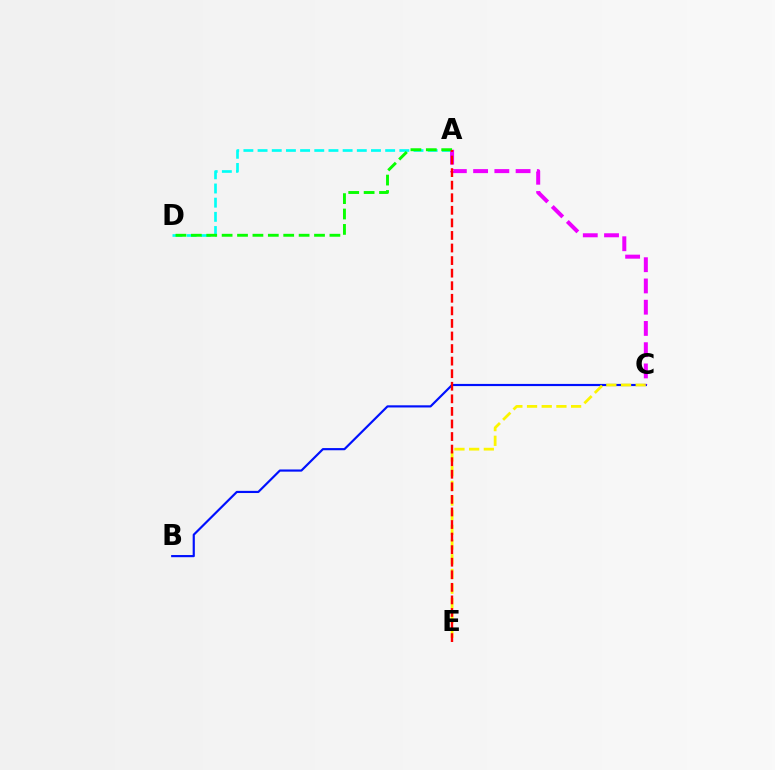{('B', 'C'): [{'color': '#0010ff', 'line_style': 'solid', 'thickness': 1.56}], ('A', 'D'): [{'color': '#00fff6', 'line_style': 'dashed', 'thickness': 1.93}, {'color': '#08ff00', 'line_style': 'dashed', 'thickness': 2.09}], ('C', 'E'): [{'color': '#fcf500', 'line_style': 'dashed', 'thickness': 1.99}], ('A', 'C'): [{'color': '#ee00ff', 'line_style': 'dashed', 'thickness': 2.89}], ('A', 'E'): [{'color': '#ff0000', 'line_style': 'dashed', 'thickness': 1.71}]}